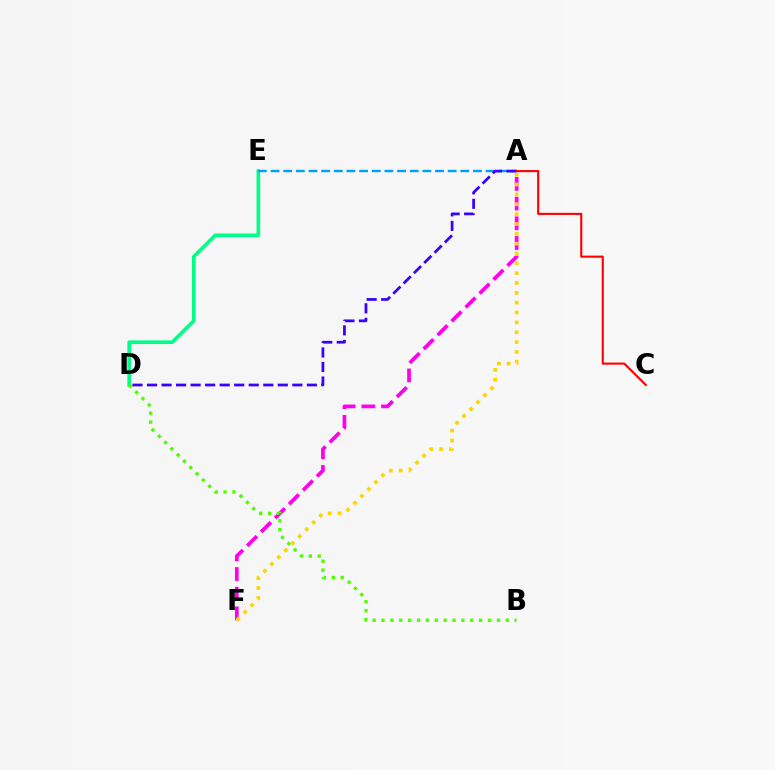{('A', 'F'): [{'color': '#ff00ed', 'line_style': 'dashed', 'thickness': 2.68}, {'color': '#ffd500', 'line_style': 'dotted', 'thickness': 2.68}], ('D', 'E'): [{'color': '#00ff86', 'line_style': 'solid', 'thickness': 2.61}], ('B', 'D'): [{'color': '#4fff00', 'line_style': 'dotted', 'thickness': 2.41}], ('A', 'E'): [{'color': '#009eff', 'line_style': 'dashed', 'thickness': 1.72}], ('A', 'D'): [{'color': '#3700ff', 'line_style': 'dashed', 'thickness': 1.97}], ('A', 'C'): [{'color': '#ff0000', 'line_style': 'solid', 'thickness': 1.52}]}